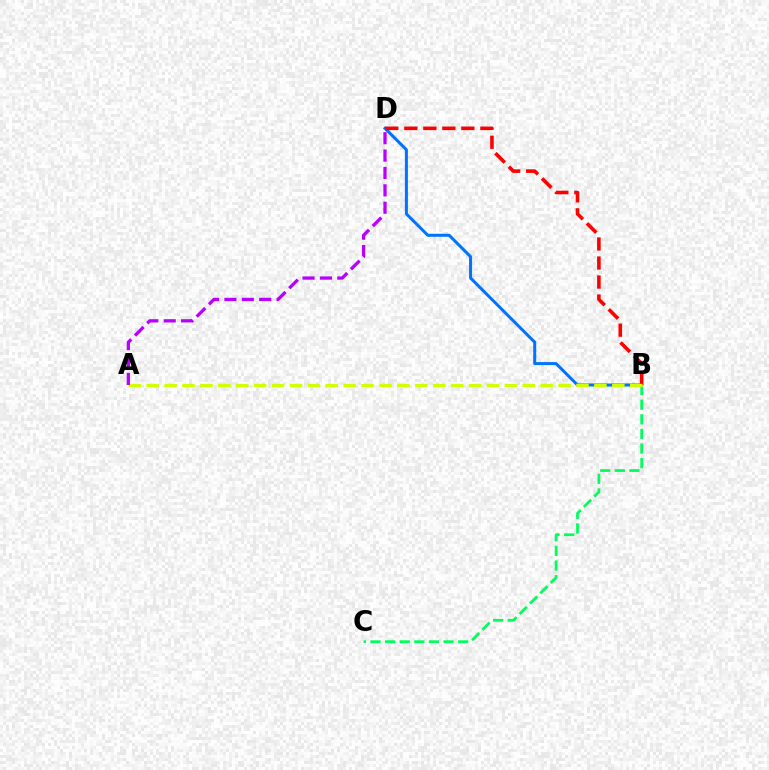{('B', 'D'): [{'color': '#0074ff', 'line_style': 'solid', 'thickness': 2.17}, {'color': '#ff0000', 'line_style': 'dashed', 'thickness': 2.58}], ('B', 'C'): [{'color': '#00ff5c', 'line_style': 'dashed', 'thickness': 1.99}], ('A', 'B'): [{'color': '#d1ff00', 'line_style': 'dashed', 'thickness': 2.43}], ('A', 'D'): [{'color': '#b900ff', 'line_style': 'dashed', 'thickness': 2.36}]}